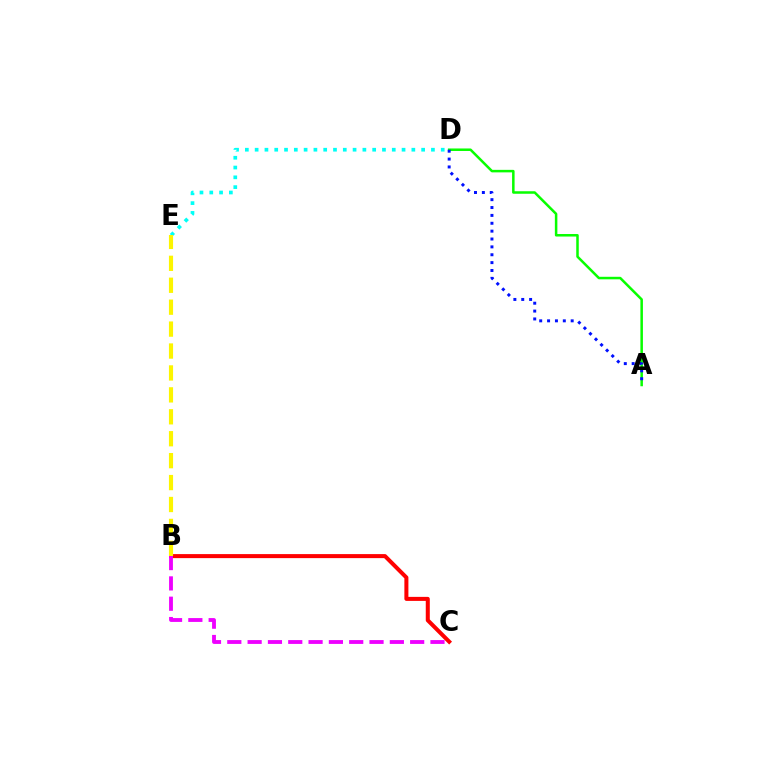{('B', 'C'): [{'color': '#ff0000', 'line_style': 'solid', 'thickness': 2.9}, {'color': '#ee00ff', 'line_style': 'dashed', 'thickness': 2.76}], ('A', 'D'): [{'color': '#08ff00', 'line_style': 'solid', 'thickness': 1.81}, {'color': '#0010ff', 'line_style': 'dotted', 'thickness': 2.14}], ('D', 'E'): [{'color': '#00fff6', 'line_style': 'dotted', 'thickness': 2.66}], ('B', 'E'): [{'color': '#fcf500', 'line_style': 'dashed', 'thickness': 2.98}]}